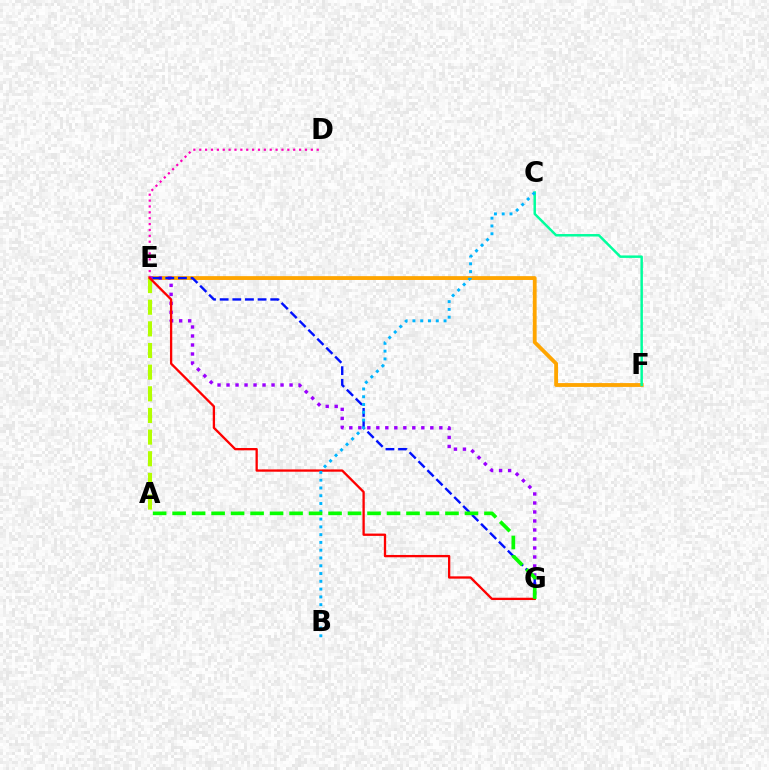{('E', 'F'): [{'color': '#ffa500', 'line_style': 'solid', 'thickness': 2.76}], ('D', 'E'): [{'color': '#ff00bd', 'line_style': 'dotted', 'thickness': 1.6}], ('A', 'E'): [{'color': '#b3ff00', 'line_style': 'dashed', 'thickness': 2.94}], ('E', 'G'): [{'color': '#9b00ff', 'line_style': 'dotted', 'thickness': 2.45}, {'color': '#0010ff', 'line_style': 'dashed', 'thickness': 1.72}, {'color': '#ff0000', 'line_style': 'solid', 'thickness': 1.66}], ('C', 'F'): [{'color': '#00ff9d', 'line_style': 'solid', 'thickness': 1.78}], ('B', 'C'): [{'color': '#00b5ff', 'line_style': 'dotted', 'thickness': 2.11}], ('A', 'G'): [{'color': '#08ff00', 'line_style': 'dashed', 'thickness': 2.65}]}